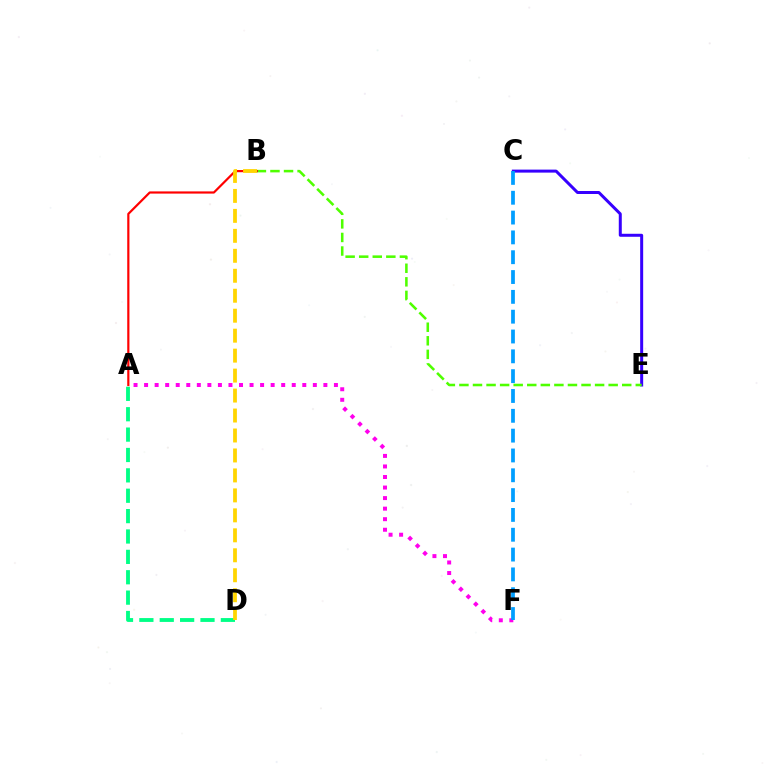{('C', 'E'): [{'color': '#3700ff', 'line_style': 'solid', 'thickness': 2.16}], ('A', 'D'): [{'color': '#00ff86', 'line_style': 'dashed', 'thickness': 2.77}], ('B', 'E'): [{'color': '#4fff00', 'line_style': 'dashed', 'thickness': 1.84}], ('A', 'B'): [{'color': '#ff0000', 'line_style': 'solid', 'thickness': 1.58}], ('A', 'F'): [{'color': '#ff00ed', 'line_style': 'dotted', 'thickness': 2.87}], ('B', 'D'): [{'color': '#ffd500', 'line_style': 'dashed', 'thickness': 2.71}], ('C', 'F'): [{'color': '#009eff', 'line_style': 'dashed', 'thickness': 2.69}]}